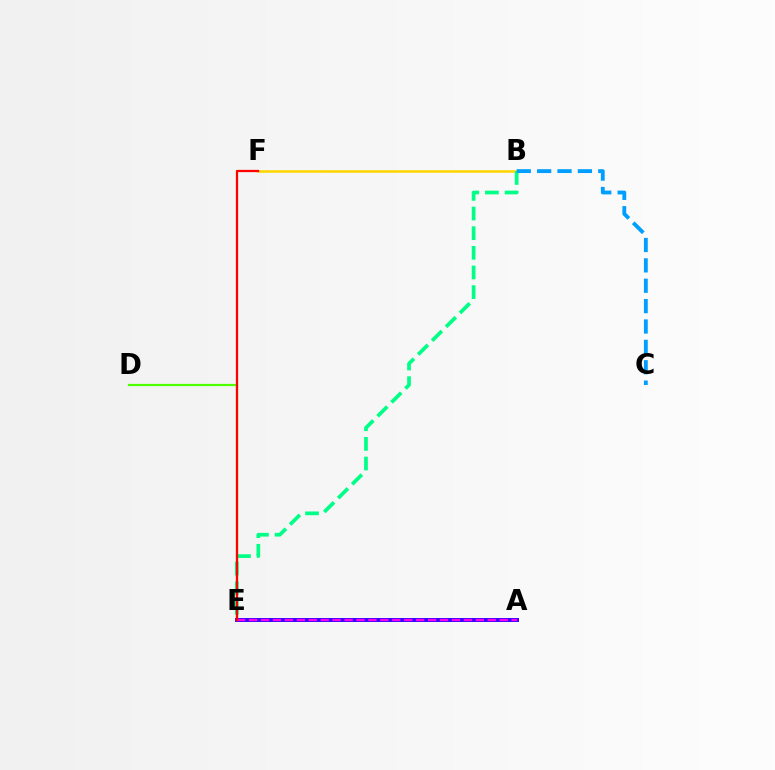{('B', 'F'): [{'color': '#ffd500', 'line_style': 'solid', 'thickness': 1.83}], ('A', 'E'): [{'color': '#3700ff', 'line_style': 'solid', 'thickness': 2.84}, {'color': '#ff00ed', 'line_style': 'dashed', 'thickness': 1.62}], ('D', 'E'): [{'color': '#4fff00', 'line_style': 'solid', 'thickness': 1.6}], ('B', 'E'): [{'color': '#00ff86', 'line_style': 'dashed', 'thickness': 2.67}], ('B', 'C'): [{'color': '#009eff', 'line_style': 'dashed', 'thickness': 2.77}], ('E', 'F'): [{'color': '#ff0000', 'line_style': 'solid', 'thickness': 1.62}]}